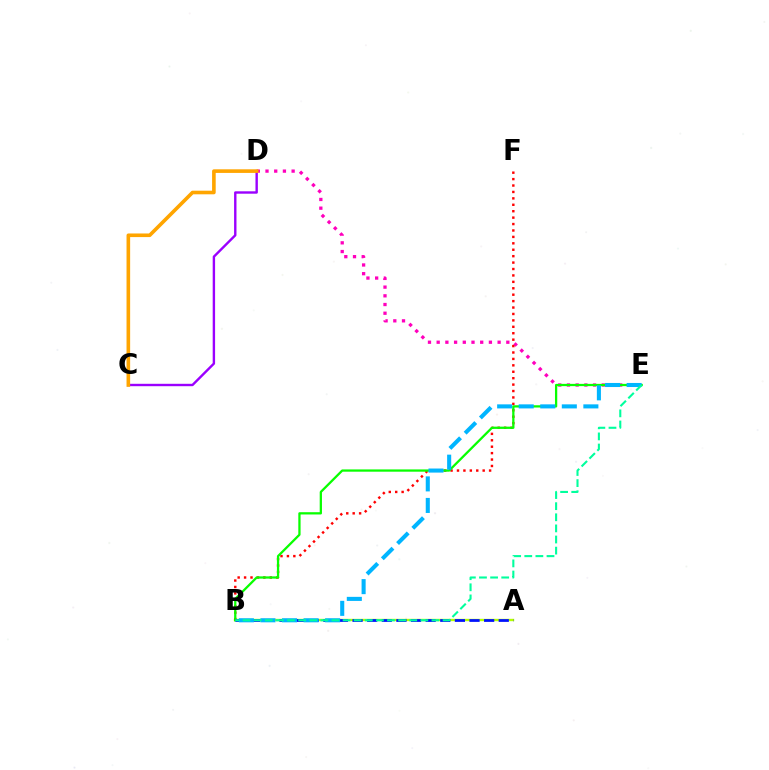{('C', 'D'): [{'color': '#9b00ff', 'line_style': 'solid', 'thickness': 1.72}, {'color': '#ffa500', 'line_style': 'solid', 'thickness': 2.6}], ('D', 'E'): [{'color': '#ff00bd', 'line_style': 'dotted', 'thickness': 2.37}], ('A', 'B'): [{'color': '#b3ff00', 'line_style': 'solid', 'thickness': 1.71}, {'color': '#0010ff', 'line_style': 'dashed', 'thickness': 1.99}], ('B', 'F'): [{'color': '#ff0000', 'line_style': 'dotted', 'thickness': 1.74}], ('B', 'E'): [{'color': '#08ff00', 'line_style': 'solid', 'thickness': 1.64}, {'color': '#00b5ff', 'line_style': 'dashed', 'thickness': 2.93}, {'color': '#00ff9d', 'line_style': 'dashed', 'thickness': 1.51}]}